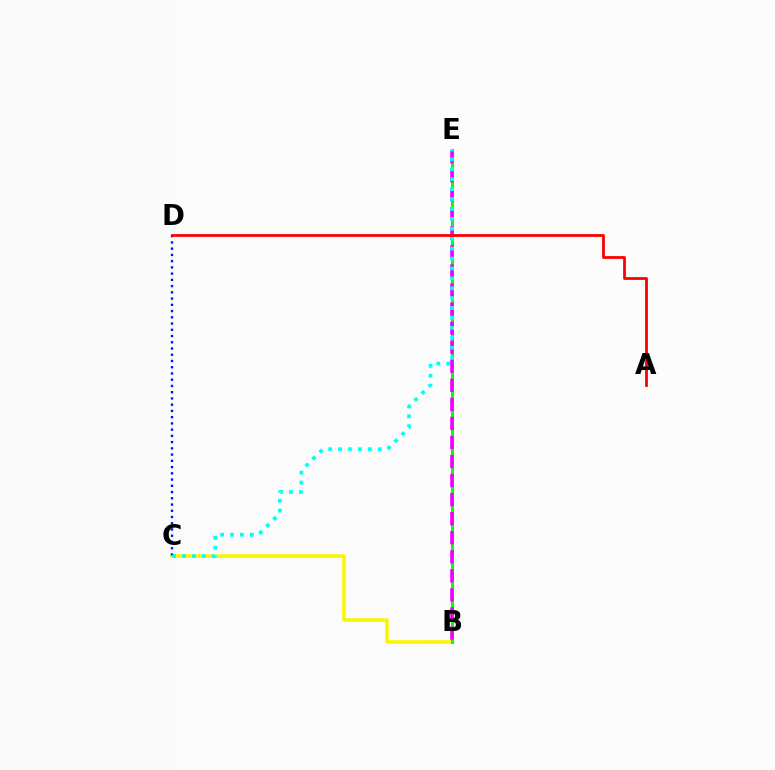{('B', 'C'): [{'color': '#fcf500', 'line_style': 'solid', 'thickness': 2.54}], ('B', 'E'): [{'color': '#08ff00', 'line_style': 'solid', 'thickness': 2.18}, {'color': '#ee00ff', 'line_style': 'dashed', 'thickness': 2.59}], ('C', 'D'): [{'color': '#0010ff', 'line_style': 'dotted', 'thickness': 1.7}], ('C', 'E'): [{'color': '#00fff6', 'line_style': 'dotted', 'thickness': 2.69}], ('A', 'D'): [{'color': '#ff0000', 'line_style': 'solid', 'thickness': 2.0}]}